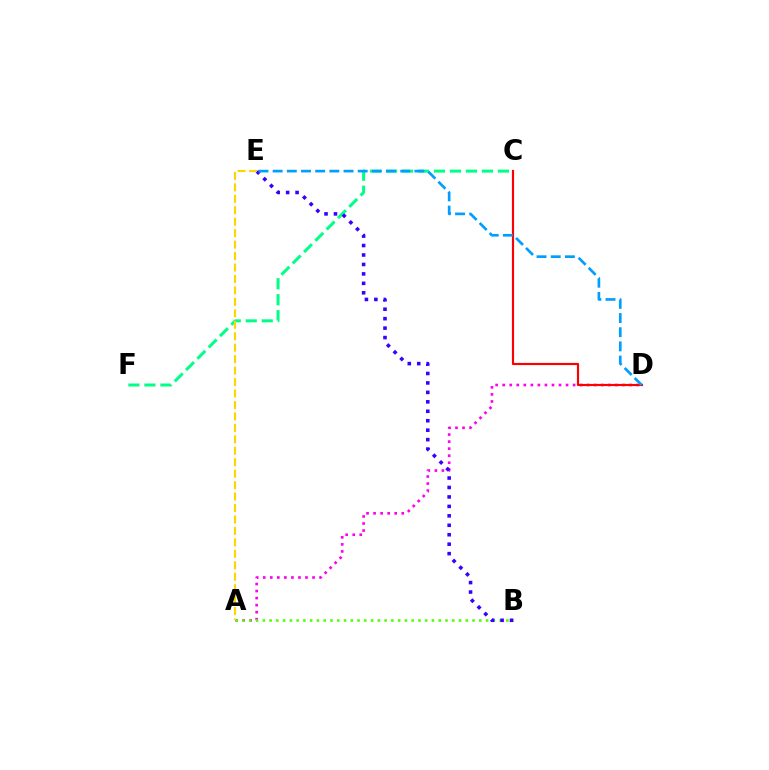{('A', 'D'): [{'color': '#ff00ed', 'line_style': 'dotted', 'thickness': 1.91}], ('C', 'F'): [{'color': '#00ff86', 'line_style': 'dashed', 'thickness': 2.17}], ('A', 'B'): [{'color': '#4fff00', 'line_style': 'dotted', 'thickness': 1.84}], ('C', 'D'): [{'color': '#ff0000', 'line_style': 'solid', 'thickness': 1.55}], ('B', 'E'): [{'color': '#3700ff', 'line_style': 'dotted', 'thickness': 2.57}], ('D', 'E'): [{'color': '#009eff', 'line_style': 'dashed', 'thickness': 1.93}], ('A', 'E'): [{'color': '#ffd500', 'line_style': 'dashed', 'thickness': 1.56}]}